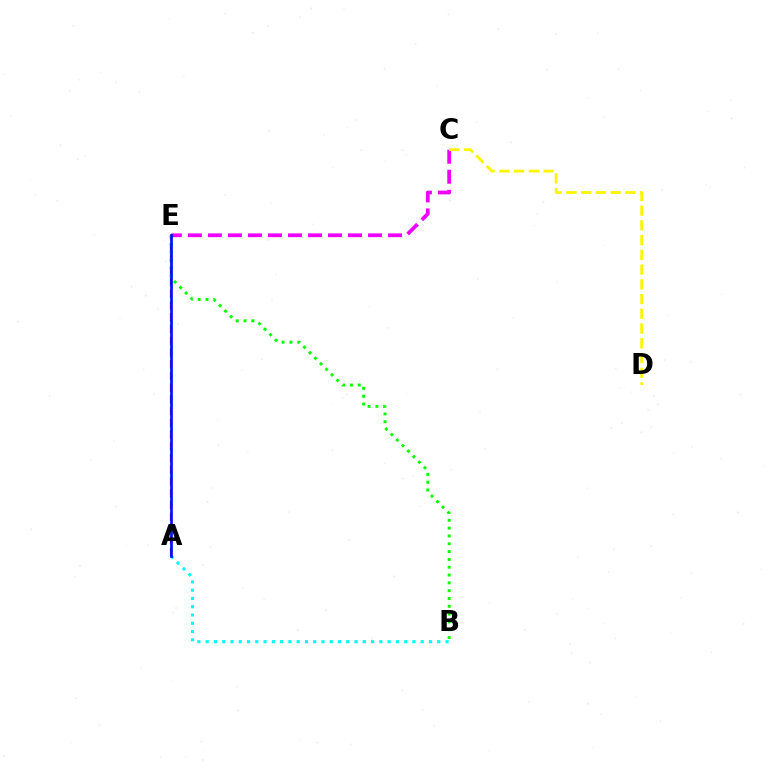{('A', 'E'): [{'color': '#ff0000', 'line_style': 'dashed', 'thickness': 1.59}, {'color': '#0010ff', 'line_style': 'solid', 'thickness': 1.95}], ('C', 'E'): [{'color': '#ee00ff', 'line_style': 'dashed', 'thickness': 2.72}], ('C', 'D'): [{'color': '#fcf500', 'line_style': 'dashed', 'thickness': 2.0}], ('B', 'E'): [{'color': '#08ff00', 'line_style': 'dotted', 'thickness': 2.12}], ('A', 'B'): [{'color': '#00fff6', 'line_style': 'dotted', 'thickness': 2.25}]}